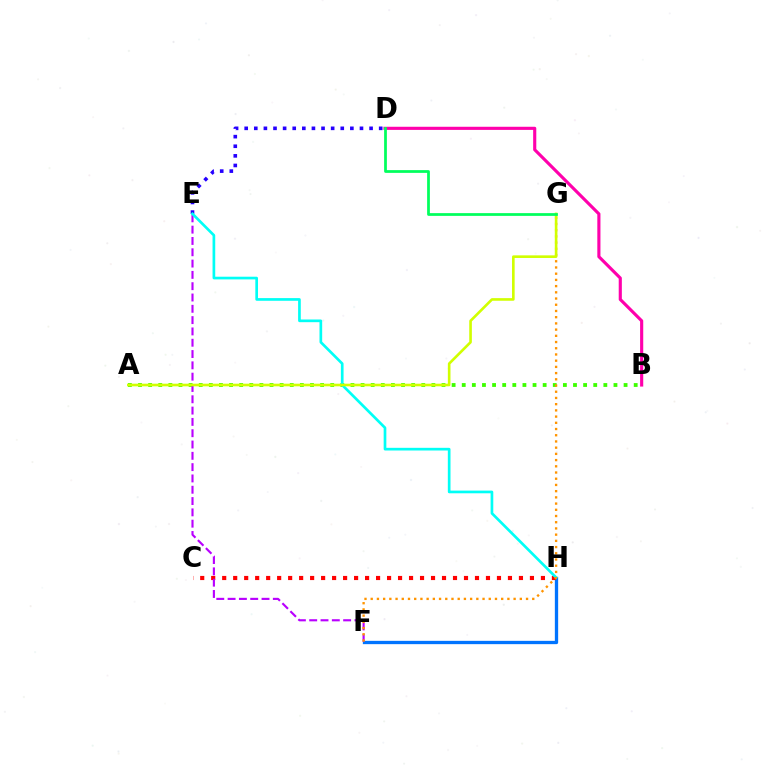{('B', 'D'): [{'color': '#ff00ac', 'line_style': 'solid', 'thickness': 2.25}], ('F', 'H'): [{'color': '#0074ff', 'line_style': 'solid', 'thickness': 2.38}], ('A', 'B'): [{'color': '#3dff00', 'line_style': 'dotted', 'thickness': 2.75}], ('C', 'H'): [{'color': '#ff0000', 'line_style': 'dotted', 'thickness': 2.99}], ('E', 'F'): [{'color': '#b900ff', 'line_style': 'dashed', 'thickness': 1.54}], ('D', 'E'): [{'color': '#2500ff', 'line_style': 'dotted', 'thickness': 2.61}], ('E', 'H'): [{'color': '#00fff6', 'line_style': 'solid', 'thickness': 1.93}], ('F', 'G'): [{'color': '#ff9400', 'line_style': 'dotted', 'thickness': 1.69}], ('A', 'G'): [{'color': '#d1ff00', 'line_style': 'solid', 'thickness': 1.89}], ('D', 'G'): [{'color': '#00ff5c', 'line_style': 'solid', 'thickness': 1.98}]}